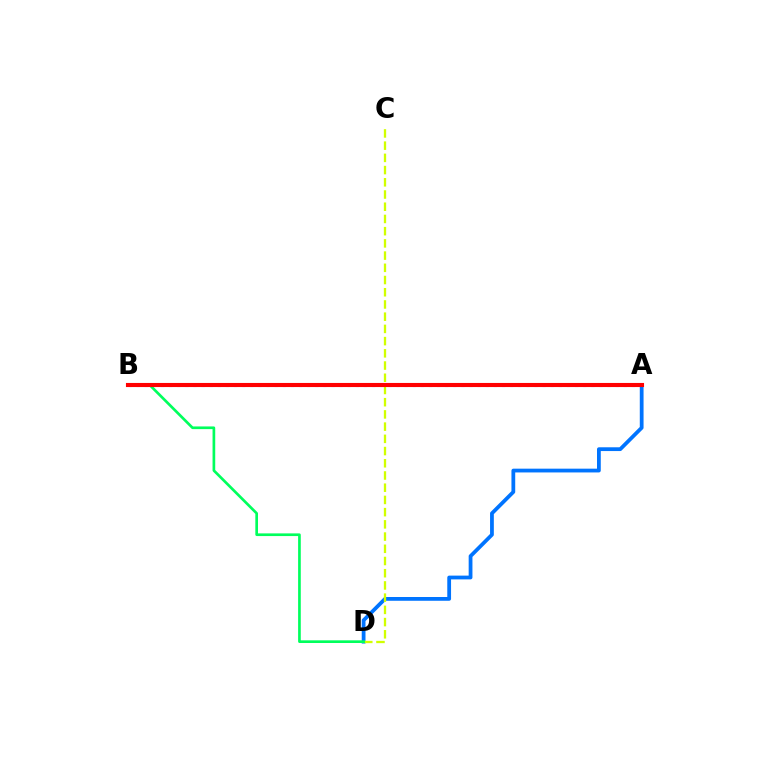{('A', 'D'): [{'color': '#0074ff', 'line_style': 'solid', 'thickness': 2.72}], ('C', 'D'): [{'color': '#d1ff00', 'line_style': 'dashed', 'thickness': 1.66}], ('A', 'B'): [{'color': '#b900ff', 'line_style': 'dotted', 'thickness': 2.21}, {'color': '#ff0000', 'line_style': 'solid', 'thickness': 2.95}], ('B', 'D'): [{'color': '#00ff5c', 'line_style': 'solid', 'thickness': 1.93}]}